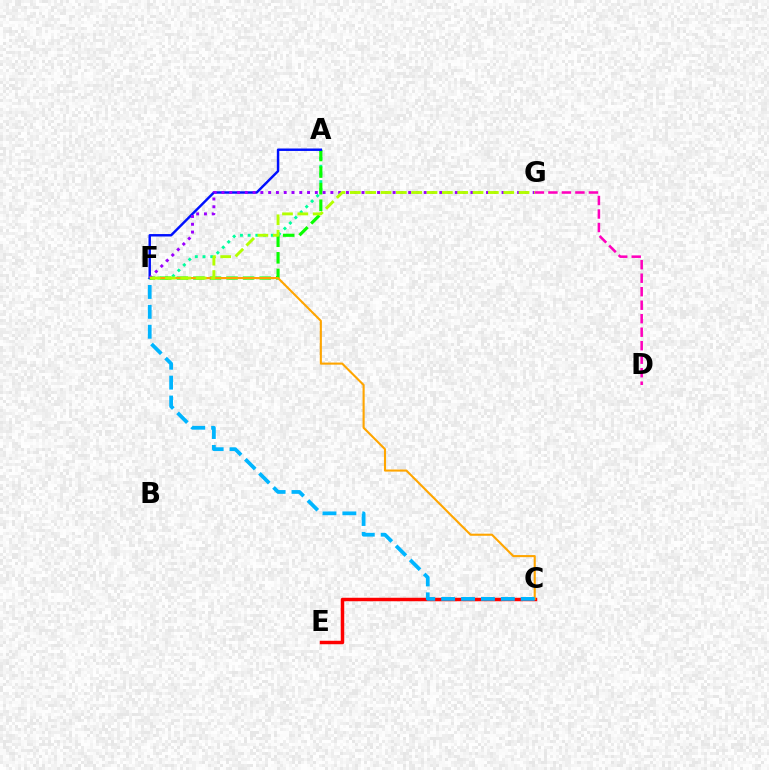{('D', 'G'): [{'color': '#ff00bd', 'line_style': 'dashed', 'thickness': 1.83}], ('A', 'F'): [{'color': '#00ff9d', 'line_style': 'dotted', 'thickness': 2.1}, {'color': '#08ff00', 'line_style': 'dashed', 'thickness': 2.25}, {'color': '#0010ff', 'line_style': 'solid', 'thickness': 1.76}], ('C', 'E'): [{'color': '#ff0000', 'line_style': 'solid', 'thickness': 2.49}], ('C', 'F'): [{'color': '#ffa500', 'line_style': 'solid', 'thickness': 1.51}, {'color': '#00b5ff', 'line_style': 'dashed', 'thickness': 2.7}], ('F', 'G'): [{'color': '#9b00ff', 'line_style': 'dotted', 'thickness': 2.11}, {'color': '#b3ff00', 'line_style': 'dashed', 'thickness': 2.08}]}